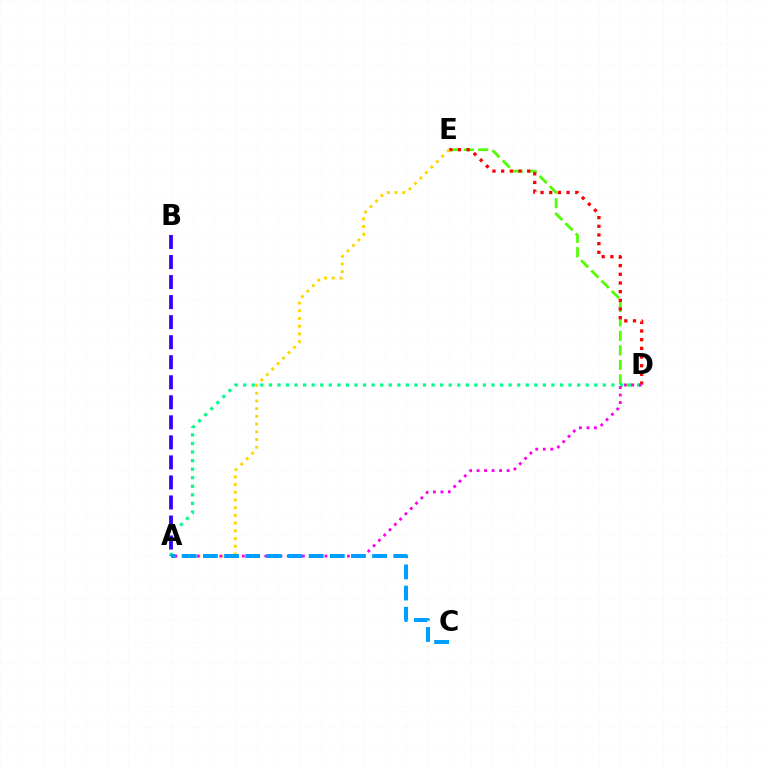{('D', 'E'): [{'color': '#4fff00', 'line_style': 'dashed', 'thickness': 1.97}, {'color': '#ff0000', 'line_style': 'dotted', 'thickness': 2.36}], ('A', 'E'): [{'color': '#ffd500', 'line_style': 'dotted', 'thickness': 2.09}], ('A', 'D'): [{'color': '#00ff86', 'line_style': 'dotted', 'thickness': 2.33}, {'color': '#ff00ed', 'line_style': 'dotted', 'thickness': 2.04}], ('A', 'B'): [{'color': '#3700ff', 'line_style': 'dashed', 'thickness': 2.72}], ('A', 'C'): [{'color': '#009eff', 'line_style': 'dashed', 'thickness': 2.87}]}